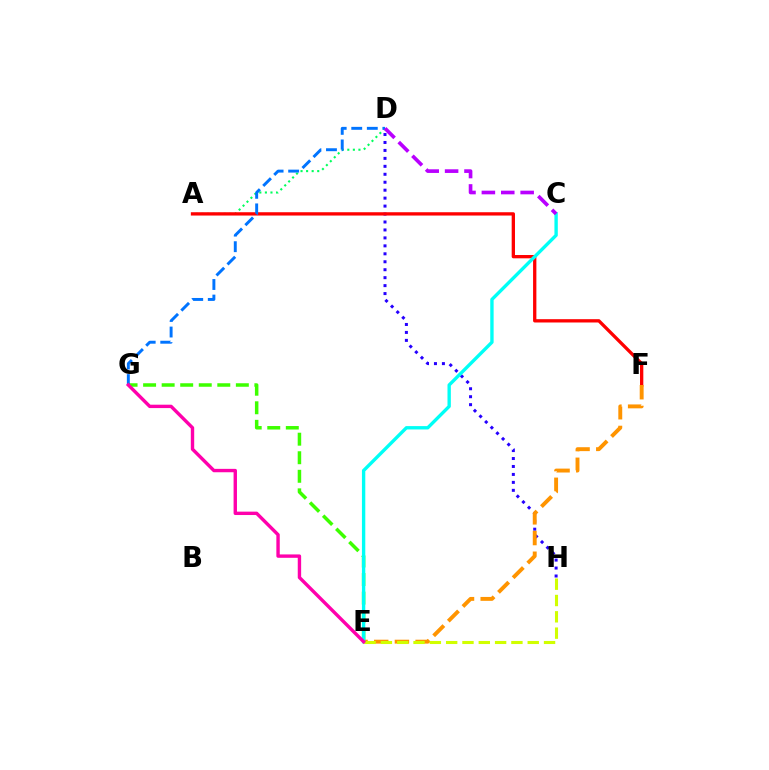{('A', 'D'): [{'color': '#00ff5c', 'line_style': 'dotted', 'thickness': 1.51}], ('E', 'G'): [{'color': '#3dff00', 'line_style': 'dashed', 'thickness': 2.52}, {'color': '#ff00ac', 'line_style': 'solid', 'thickness': 2.44}], ('D', 'H'): [{'color': '#2500ff', 'line_style': 'dotted', 'thickness': 2.16}], ('A', 'F'): [{'color': '#ff0000', 'line_style': 'solid', 'thickness': 2.38}], ('E', 'F'): [{'color': '#ff9400', 'line_style': 'dashed', 'thickness': 2.81}], ('C', 'E'): [{'color': '#00fff6', 'line_style': 'solid', 'thickness': 2.42}], ('D', 'G'): [{'color': '#0074ff', 'line_style': 'dashed', 'thickness': 2.11}], ('C', 'D'): [{'color': '#b900ff', 'line_style': 'dashed', 'thickness': 2.63}], ('E', 'H'): [{'color': '#d1ff00', 'line_style': 'dashed', 'thickness': 2.22}]}